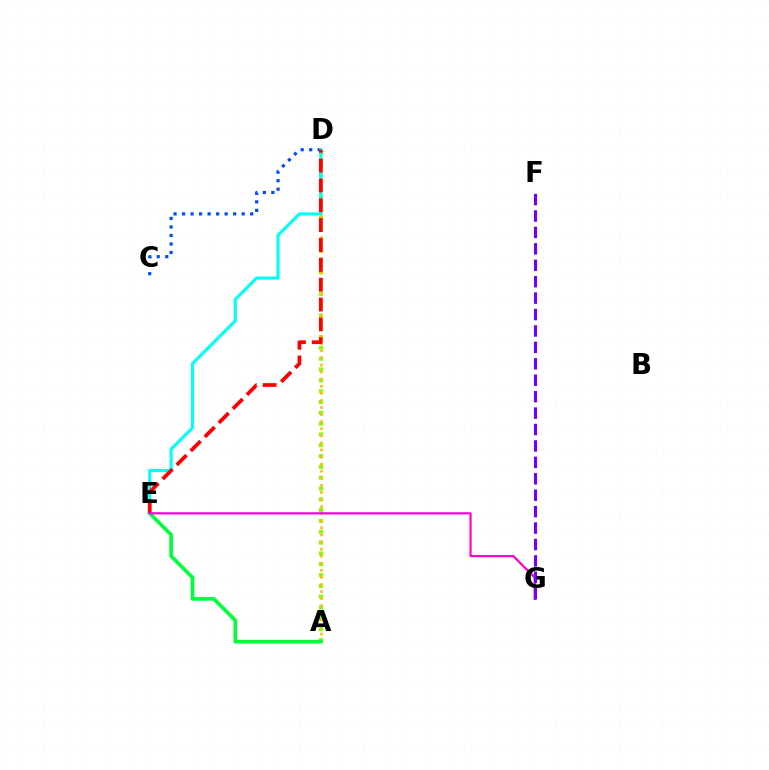{('A', 'D'): [{'color': '#84ff00', 'line_style': 'dotted', 'thickness': 2.94}, {'color': '#ffbd00', 'line_style': 'dotted', 'thickness': 1.92}], ('A', 'E'): [{'color': '#00ff39', 'line_style': 'solid', 'thickness': 2.6}], ('C', 'D'): [{'color': '#004bff', 'line_style': 'dotted', 'thickness': 2.31}], ('D', 'E'): [{'color': '#00fff6', 'line_style': 'solid', 'thickness': 2.22}, {'color': '#ff0000', 'line_style': 'dashed', 'thickness': 2.7}], ('E', 'G'): [{'color': '#ff00cf', 'line_style': 'solid', 'thickness': 1.58}], ('F', 'G'): [{'color': '#7200ff', 'line_style': 'dashed', 'thickness': 2.23}]}